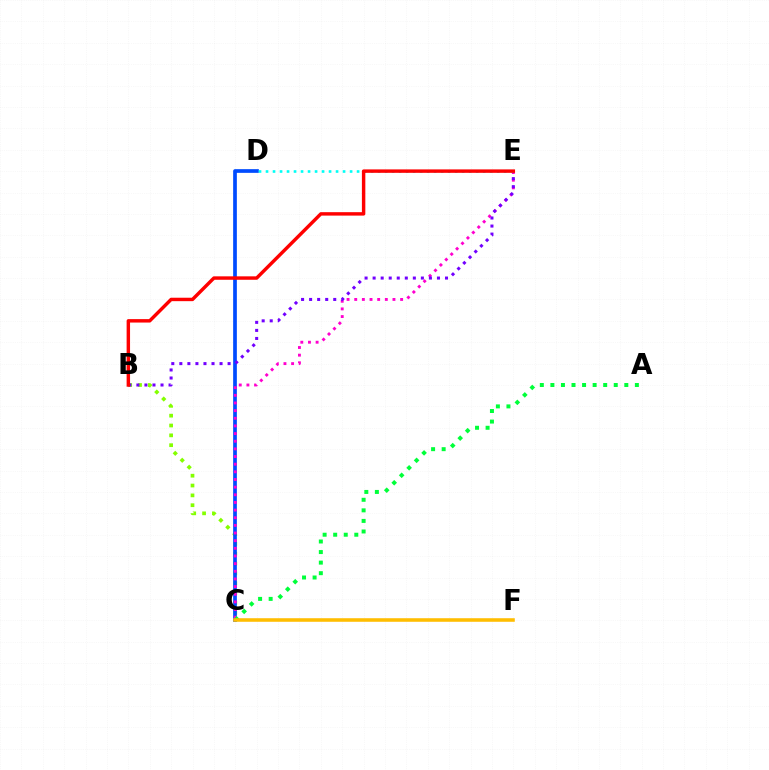{('B', 'C'): [{'color': '#84ff00', 'line_style': 'dotted', 'thickness': 2.67}], ('C', 'D'): [{'color': '#004bff', 'line_style': 'solid', 'thickness': 2.67}], ('C', 'E'): [{'color': '#ff00cf', 'line_style': 'dotted', 'thickness': 2.08}], ('A', 'C'): [{'color': '#00ff39', 'line_style': 'dotted', 'thickness': 2.87}], ('D', 'E'): [{'color': '#00fff6', 'line_style': 'dotted', 'thickness': 1.9}], ('C', 'F'): [{'color': '#ffbd00', 'line_style': 'solid', 'thickness': 2.56}], ('B', 'E'): [{'color': '#7200ff', 'line_style': 'dotted', 'thickness': 2.18}, {'color': '#ff0000', 'line_style': 'solid', 'thickness': 2.47}]}